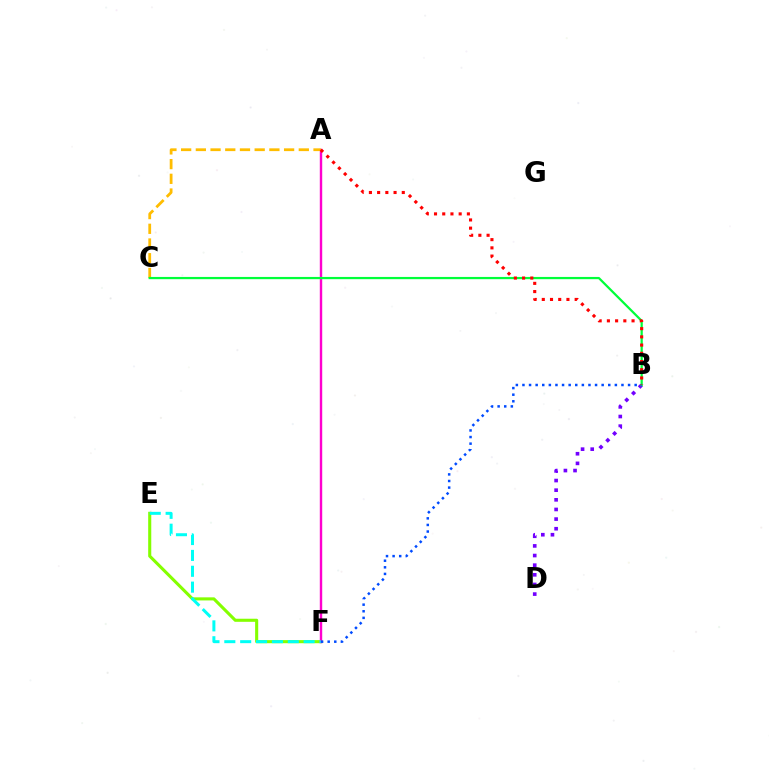{('E', 'F'): [{'color': '#84ff00', 'line_style': 'solid', 'thickness': 2.22}, {'color': '#00fff6', 'line_style': 'dashed', 'thickness': 2.16}], ('B', 'D'): [{'color': '#7200ff', 'line_style': 'dotted', 'thickness': 2.62}], ('A', 'F'): [{'color': '#ff00cf', 'line_style': 'solid', 'thickness': 1.74}], ('A', 'C'): [{'color': '#ffbd00', 'line_style': 'dashed', 'thickness': 2.0}], ('B', 'C'): [{'color': '#00ff39', 'line_style': 'solid', 'thickness': 1.61}], ('B', 'F'): [{'color': '#004bff', 'line_style': 'dotted', 'thickness': 1.79}], ('A', 'B'): [{'color': '#ff0000', 'line_style': 'dotted', 'thickness': 2.23}]}